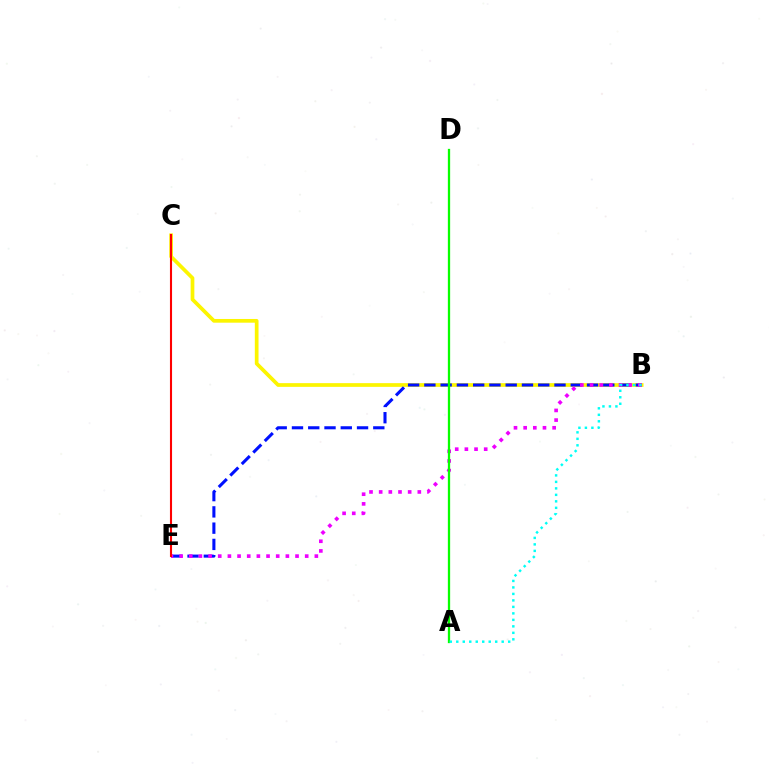{('B', 'C'): [{'color': '#fcf500', 'line_style': 'solid', 'thickness': 2.67}], ('B', 'E'): [{'color': '#0010ff', 'line_style': 'dashed', 'thickness': 2.21}, {'color': '#ee00ff', 'line_style': 'dotted', 'thickness': 2.63}], ('A', 'D'): [{'color': '#08ff00', 'line_style': 'solid', 'thickness': 1.65}], ('C', 'E'): [{'color': '#ff0000', 'line_style': 'solid', 'thickness': 1.51}], ('A', 'B'): [{'color': '#00fff6', 'line_style': 'dotted', 'thickness': 1.76}]}